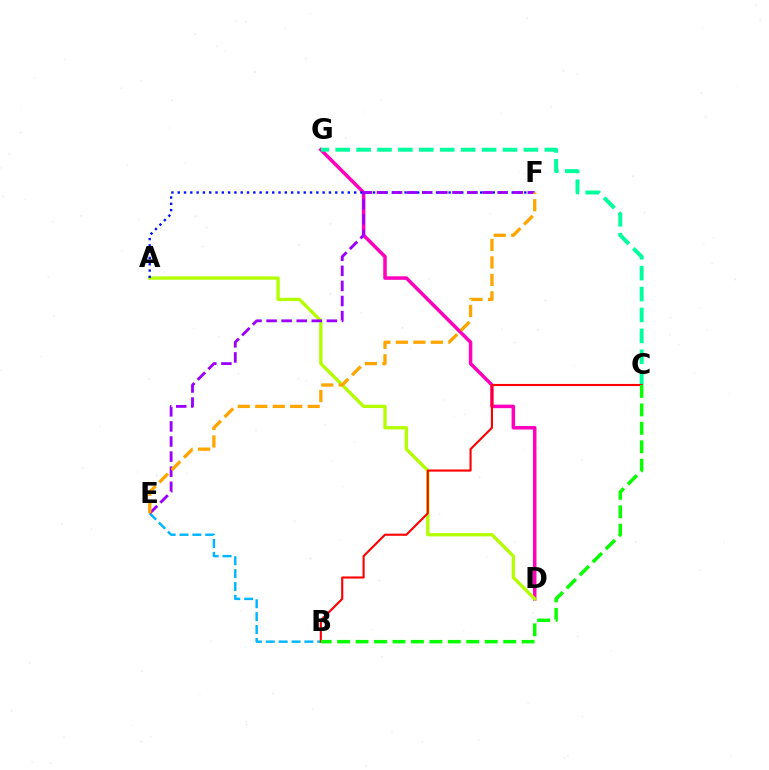{('D', 'G'): [{'color': '#ff00bd', 'line_style': 'solid', 'thickness': 2.53}], ('B', 'E'): [{'color': '#00b5ff', 'line_style': 'dashed', 'thickness': 1.75}], ('A', 'D'): [{'color': '#b3ff00', 'line_style': 'solid', 'thickness': 2.38}], ('C', 'G'): [{'color': '#00ff9d', 'line_style': 'dashed', 'thickness': 2.84}], ('B', 'C'): [{'color': '#ff0000', 'line_style': 'solid', 'thickness': 1.52}, {'color': '#08ff00', 'line_style': 'dashed', 'thickness': 2.51}], ('A', 'F'): [{'color': '#0010ff', 'line_style': 'dotted', 'thickness': 1.71}], ('E', 'F'): [{'color': '#9b00ff', 'line_style': 'dashed', 'thickness': 2.05}, {'color': '#ffa500', 'line_style': 'dashed', 'thickness': 2.37}]}